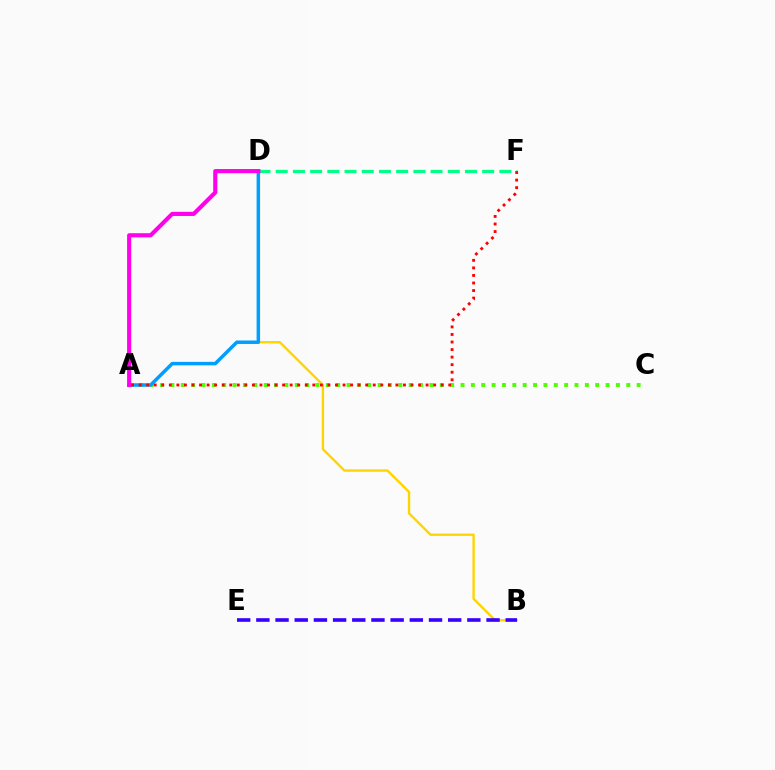{('A', 'C'): [{'color': '#4fff00', 'line_style': 'dotted', 'thickness': 2.82}], ('D', 'F'): [{'color': '#00ff86', 'line_style': 'dashed', 'thickness': 2.34}], ('B', 'D'): [{'color': '#ffd500', 'line_style': 'solid', 'thickness': 1.71}], ('A', 'D'): [{'color': '#009eff', 'line_style': 'solid', 'thickness': 2.51}, {'color': '#ff00ed', 'line_style': 'solid', 'thickness': 2.97}], ('A', 'F'): [{'color': '#ff0000', 'line_style': 'dotted', 'thickness': 2.05}], ('B', 'E'): [{'color': '#3700ff', 'line_style': 'dashed', 'thickness': 2.61}]}